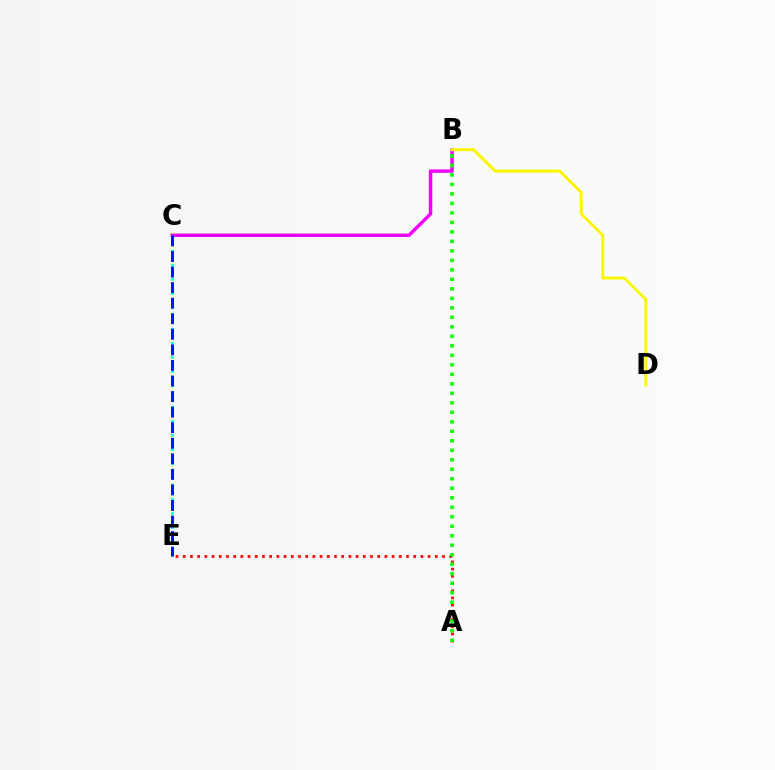{('A', 'E'): [{'color': '#ff0000', 'line_style': 'dotted', 'thickness': 1.96}], ('B', 'C'): [{'color': '#ee00ff', 'line_style': 'solid', 'thickness': 2.49}], ('B', 'D'): [{'color': '#fcf500', 'line_style': 'solid', 'thickness': 2.11}], ('C', 'E'): [{'color': '#00fff6', 'line_style': 'dotted', 'thickness': 1.93}, {'color': '#0010ff', 'line_style': 'dashed', 'thickness': 2.11}], ('A', 'B'): [{'color': '#08ff00', 'line_style': 'dotted', 'thickness': 2.58}]}